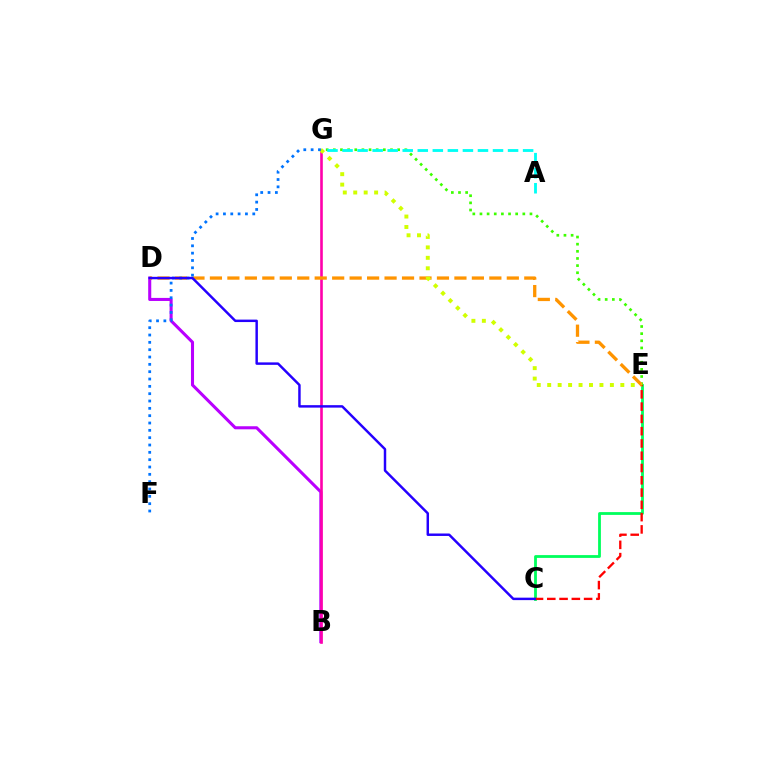{('C', 'E'): [{'color': '#00ff5c', 'line_style': 'solid', 'thickness': 2.01}, {'color': '#ff0000', 'line_style': 'dashed', 'thickness': 1.67}], ('B', 'D'): [{'color': '#b900ff', 'line_style': 'solid', 'thickness': 2.2}], ('B', 'G'): [{'color': '#ff00ac', 'line_style': 'solid', 'thickness': 1.89}], ('E', 'G'): [{'color': '#3dff00', 'line_style': 'dotted', 'thickness': 1.94}, {'color': '#d1ff00', 'line_style': 'dotted', 'thickness': 2.84}], ('A', 'G'): [{'color': '#00fff6', 'line_style': 'dashed', 'thickness': 2.04}], ('D', 'E'): [{'color': '#ff9400', 'line_style': 'dashed', 'thickness': 2.37}], ('F', 'G'): [{'color': '#0074ff', 'line_style': 'dotted', 'thickness': 1.99}], ('C', 'D'): [{'color': '#2500ff', 'line_style': 'solid', 'thickness': 1.77}]}